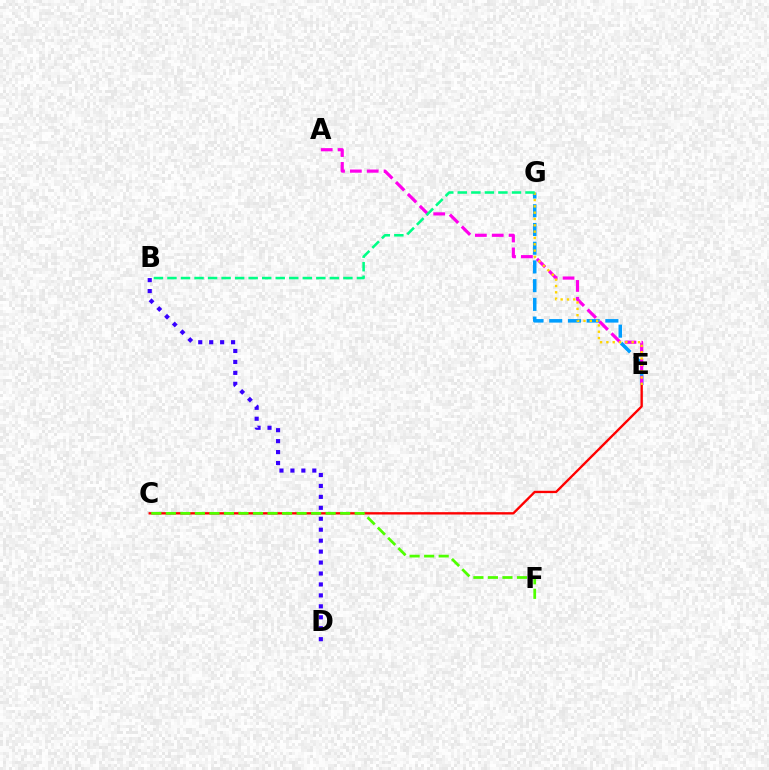{('E', 'G'): [{'color': '#009eff', 'line_style': 'dashed', 'thickness': 2.54}, {'color': '#ffd500', 'line_style': 'dotted', 'thickness': 1.72}], ('C', 'E'): [{'color': '#ff0000', 'line_style': 'solid', 'thickness': 1.69}], ('C', 'F'): [{'color': '#4fff00', 'line_style': 'dashed', 'thickness': 1.97}], ('A', 'E'): [{'color': '#ff00ed', 'line_style': 'dashed', 'thickness': 2.29}], ('B', 'G'): [{'color': '#00ff86', 'line_style': 'dashed', 'thickness': 1.84}], ('B', 'D'): [{'color': '#3700ff', 'line_style': 'dotted', 'thickness': 2.97}]}